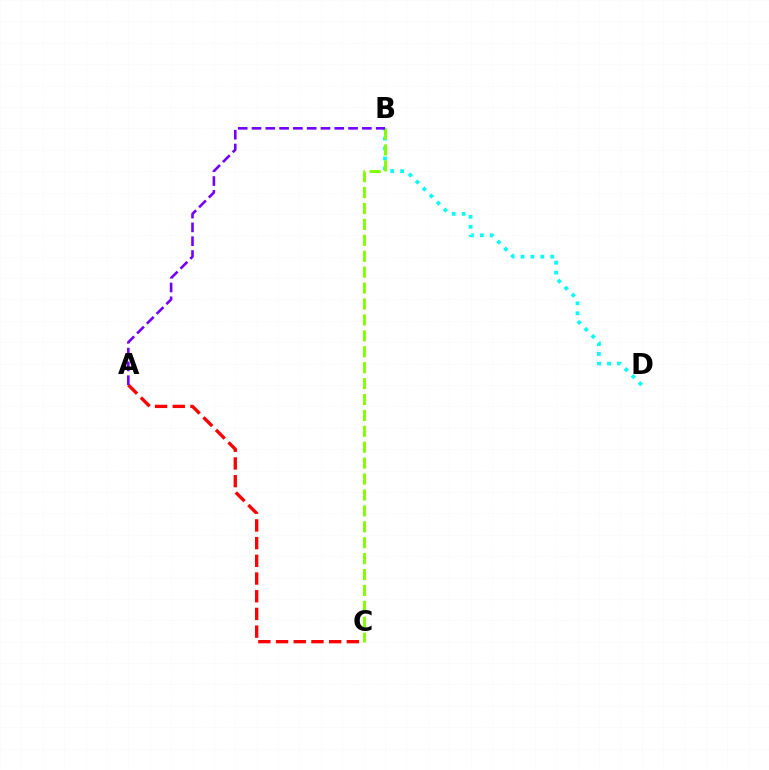{('B', 'D'): [{'color': '#00fff6', 'line_style': 'dotted', 'thickness': 2.69}], ('A', 'C'): [{'color': '#ff0000', 'line_style': 'dashed', 'thickness': 2.41}], ('B', 'C'): [{'color': '#84ff00', 'line_style': 'dashed', 'thickness': 2.16}], ('A', 'B'): [{'color': '#7200ff', 'line_style': 'dashed', 'thickness': 1.87}]}